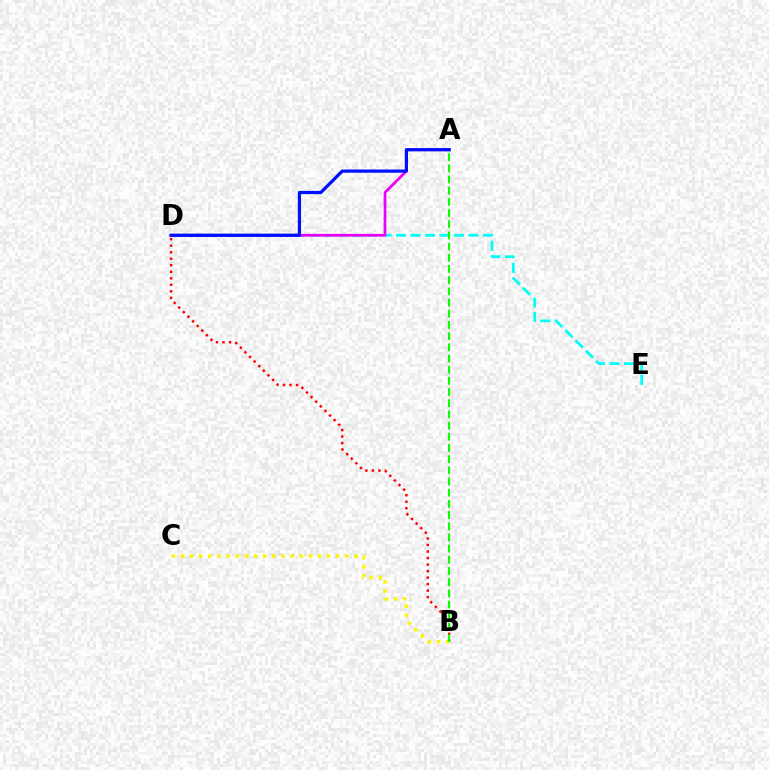{('D', 'E'): [{'color': '#00fff6', 'line_style': 'dashed', 'thickness': 1.97}], ('B', 'C'): [{'color': '#fcf500', 'line_style': 'dotted', 'thickness': 2.48}], ('B', 'D'): [{'color': '#ff0000', 'line_style': 'dotted', 'thickness': 1.77}], ('A', 'B'): [{'color': '#08ff00', 'line_style': 'dashed', 'thickness': 1.52}], ('A', 'D'): [{'color': '#ee00ff', 'line_style': 'solid', 'thickness': 1.97}, {'color': '#0010ff', 'line_style': 'solid', 'thickness': 2.31}]}